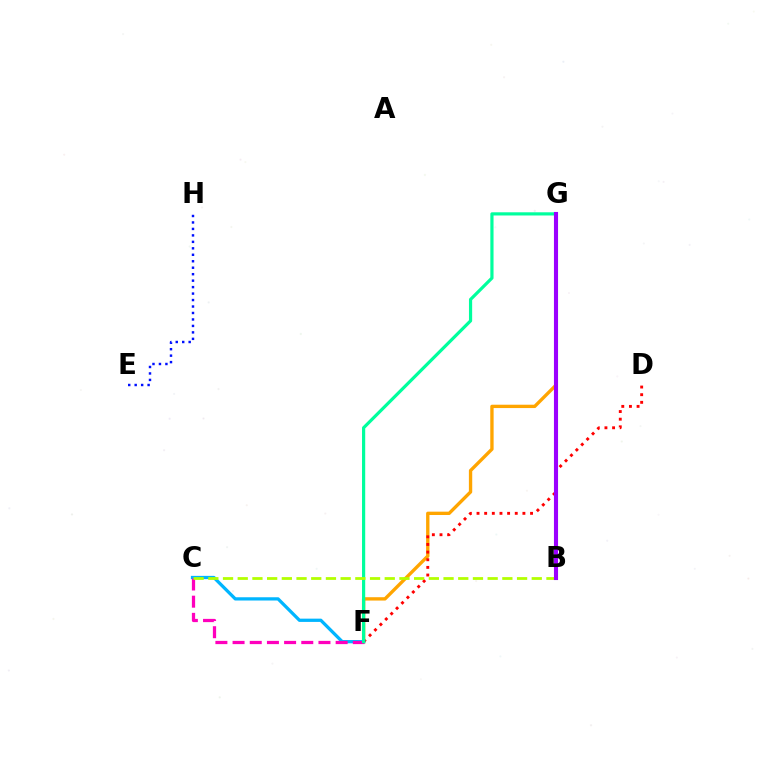{('F', 'G'): [{'color': '#ffa500', 'line_style': 'solid', 'thickness': 2.41}, {'color': '#00ff9d', 'line_style': 'solid', 'thickness': 2.3}], ('D', 'F'): [{'color': '#ff0000', 'line_style': 'dotted', 'thickness': 2.08}], ('C', 'F'): [{'color': '#00b5ff', 'line_style': 'solid', 'thickness': 2.35}, {'color': '#ff00bd', 'line_style': 'dashed', 'thickness': 2.33}], ('B', 'G'): [{'color': '#08ff00', 'line_style': 'dashed', 'thickness': 2.09}, {'color': '#9b00ff', 'line_style': 'solid', 'thickness': 2.96}], ('E', 'H'): [{'color': '#0010ff', 'line_style': 'dotted', 'thickness': 1.76}], ('B', 'C'): [{'color': '#b3ff00', 'line_style': 'dashed', 'thickness': 2.0}]}